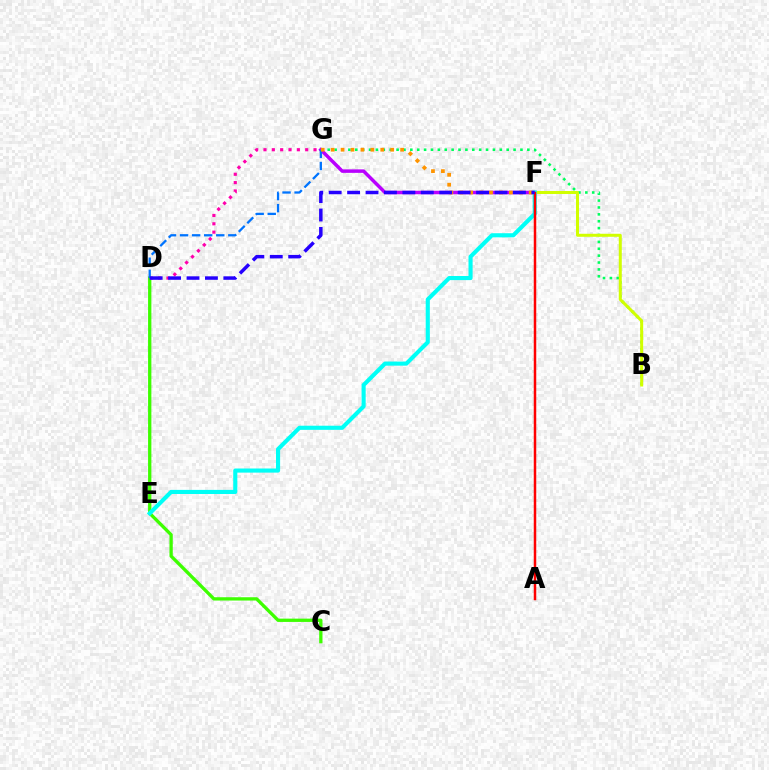{('B', 'G'): [{'color': '#00ff5c', 'line_style': 'dotted', 'thickness': 1.87}], ('F', 'G'): [{'color': '#b900ff', 'line_style': 'solid', 'thickness': 2.5}, {'color': '#ff9400', 'line_style': 'dotted', 'thickness': 2.7}], ('C', 'D'): [{'color': '#3dff00', 'line_style': 'solid', 'thickness': 2.38}], ('D', 'G'): [{'color': '#ff00ac', 'line_style': 'dotted', 'thickness': 2.27}, {'color': '#0074ff', 'line_style': 'dashed', 'thickness': 1.64}], ('B', 'F'): [{'color': '#d1ff00', 'line_style': 'solid', 'thickness': 2.17}], ('E', 'F'): [{'color': '#00fff6', 'line_style': 'solid', 'thickness': 2.96}], ('A', 'F'): [{'color': '#ff0000', 'line_style': 'solid', 'thickness': 1.8}], ('D', 'F'): [{'color': '#2500ff', 'line_style': 'dashed', 'thickness': 2.5}]}